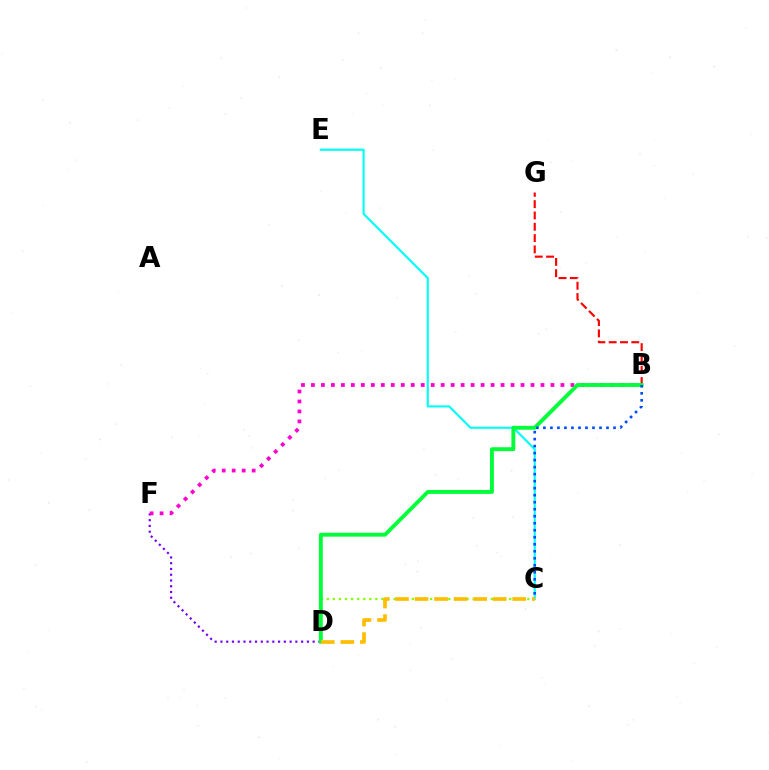{('D', 'F'): [{'color': '#7200ff', 'line_style': 'dotted', 'thickness': 1.57}], ('B', 'G'): [{'color': '#ff0000', 'line_style': 'dashed', 'thickness': 1.54}], ('B', 'F'): [{'color': '#ff00cf', 'line_style': 'dotted', 'thickness': 2.71}], ('C', 'D'): [{'color': '#84ff00', 'line_style': 'dotted', 'thickness': 1.65}, {'color': '#ffbd00', 'line_style': 'dashed', 'thickness': 2.65}], ('C', 'E'): [{'color': '#00fff6', 'line_style': 'solid', 'thickness': 1.54}], ('B', 'D'): [{'color': '#00ff39', 'line_style': 'solid', 'thickness': 2.78}], ('B', 'C'): [{'color': '#004bff', 'line_style': 'dotted', 'thickness': 1.9}]}